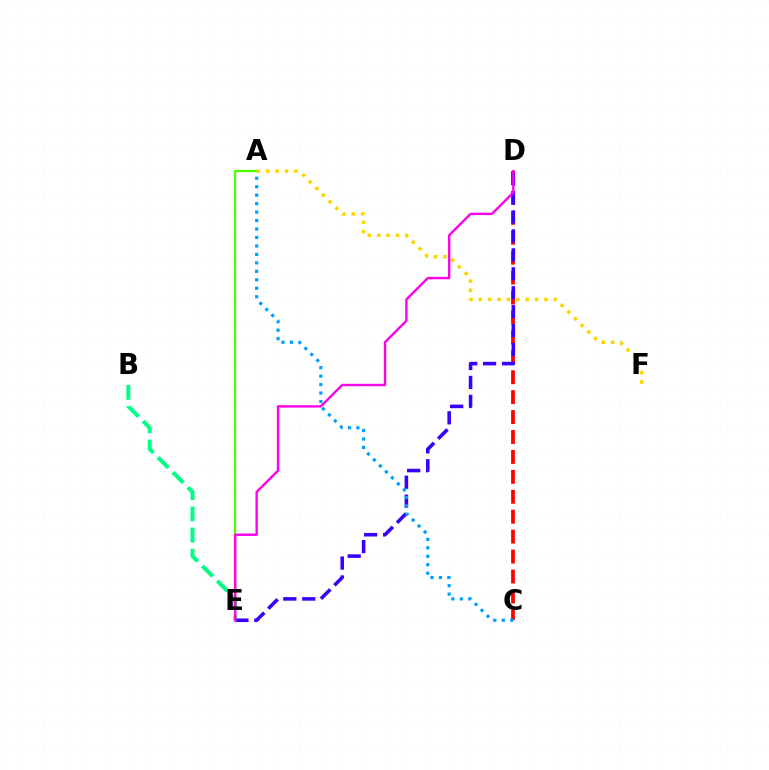{('C', 'D'): [{'color': '#ff0000', 'line_style': 'dashed', 'thickness': 2.71}], ('B', 'E'): [{'color': '#00ff86', 'line_style': 'dashed', 'thickness': 2.87}], ('D', 'E'): [{'color': '#3700ff', 'line_style': 'dashed', 'thickness': 2.57}, {'color': '#ff00ed', 'line_style': 'solid', 'thickness': 1.72}], ('A', 'E'): [{'color': '#4fff00', 'line_style': 'solid', 'thickness': 1.66}], ('A', 'F'): [{'color': '#ffd500', 'line_style': 'dotted', 'thickness': 2.55}], ('A', 'C'): [{'color': '#009eff', 'line_style': 'dotted', 'thickness': 2.3}]}